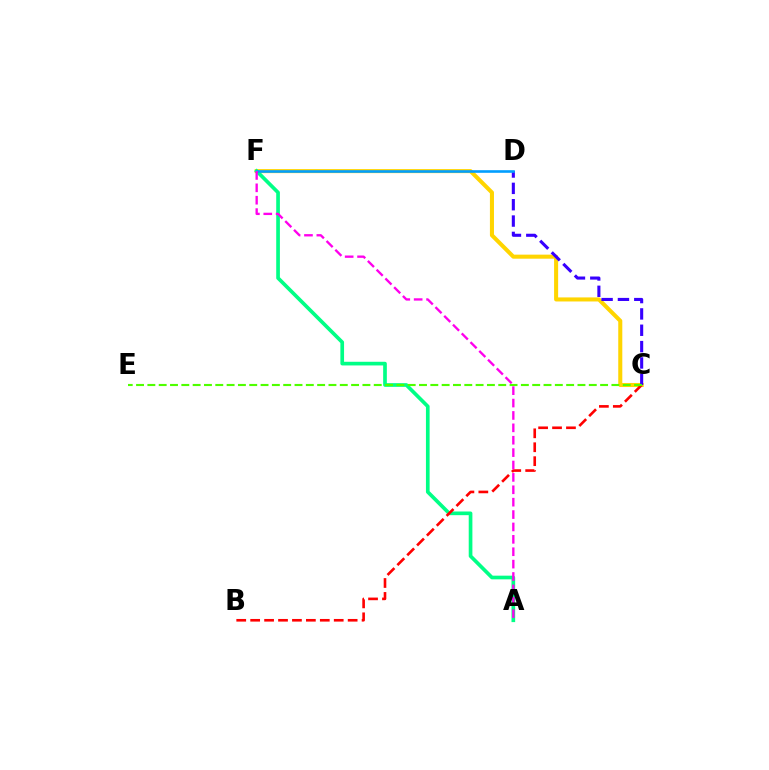{('C', 'F'): [{'color': '#ffd500', 'line_style': 'solid', 'thickness': 2.92}], ('A', 'F'): [{'color': '#00ff86', 'line_style': 'solid', 'thickness': 2.64}, {'color': '#ff00ed', 'line_style': 'dashed', 'thickness': 1.68}], ('C', 'D'): [{'color': '#3700ff', 'line_style': 'dashed', 'thickness': 2.22}], ('D', 'F'): [{'color': '#009eff', 'line_style': 'solid', 'thickness': 1.88}], ('B', 'C'): [{'color': '#ff0000', 'line_style': 'dashed', 'thickness': 1.89}], ('C', 'E'): [{'color': '#4fff00', 'line_style': 'dashed', 'thickness': 1.54}]}